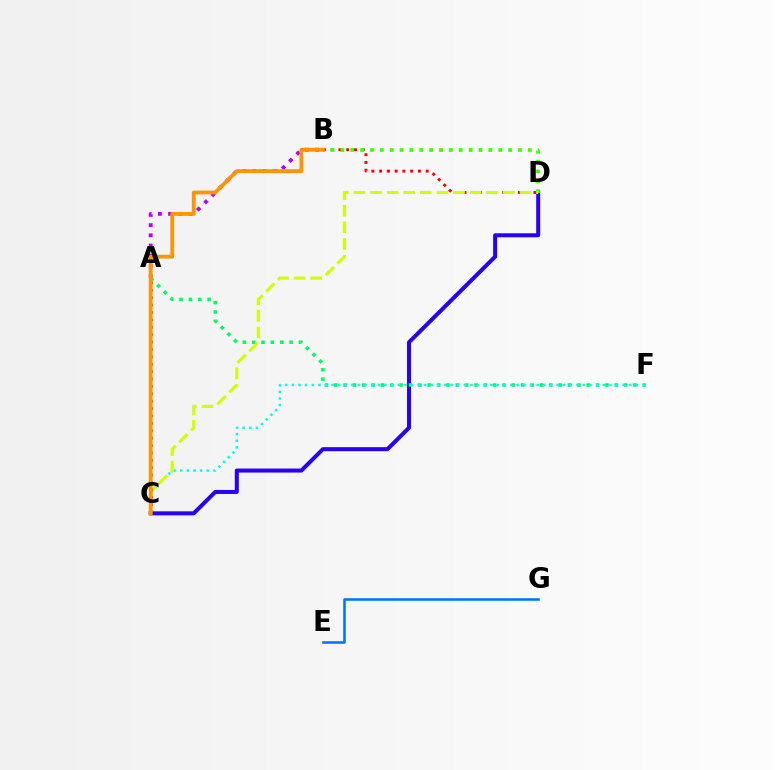{('C', 'D'): [{'color': '#2500ff', 'line_style': 'solid', 'thickness': 2.89}, {'color': '#d1ff00', 'line_style': 'dashed', 'thickness': 2.26}], ('B', 'D'): [{'color': '#ff0000', 'line_style': 'dotted', 'thickness': 2.11}, {'color': '#3dff00', 'line_style': 'dotted', 'thickness': 2.68}], ('E', 'G'): [{'color': '#0074ff', 'line_style': 'solid', 'thickness': 1.83}], ('A', 'B'): [{'color': '#b900ff', 'line_style': 'dotted', 'thickness': 2.77}], ('A', 'F'): [{'color': '#00ff5c', 'line_style': 'dotted', 'thickness': 2.54}], ('C', 'F'): [{'color': '#00fff6', 'line_style': 'dotted', 'thickness': 1.8}], ('A', 'C'): [{'color': '#ff00ac', 'line_style': 'dotted', 'thickness': 2.01}], ('B', 'C'): [{'color': '#ff9400', 'line_style': 'solid', 'thickness': 2.74}]}